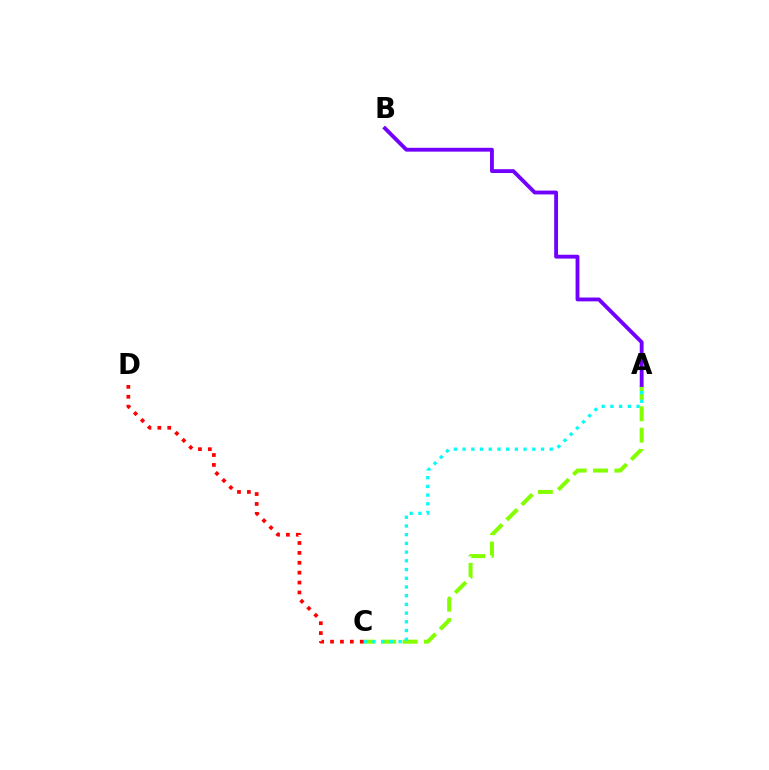{('A', 'C'): [{'color': '#84ff00', 'line_style': 'dashed', 'thickness': 2.9}, {'color': '#00fff6', 'line_style': 'dotted', 'thickness': 2.37}], ('A', 'B'): [{'color': '#7200ff', 'line_style': 'solid', 'thickness': 2.77}], ('C', 'D'): [{'color': '#ff0000', 'line_style': 'dotted', 'thickness': 2.69}]}